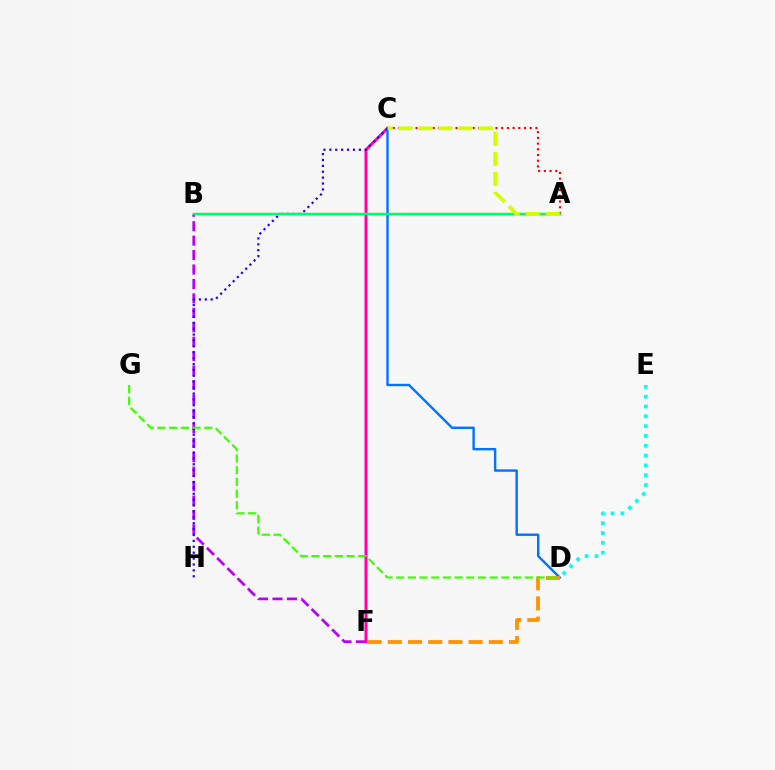{('A', 'C'): [{'color': '#ff0000', 'line_style': 'dotted', 'thickness': 1.55}, {'color': '#d1ff00', 'line_style': 'dashed', 'thickness': 2.72}], ('B', 'F'): [{'color': '#b900ff', 'line_style': 'dashed', 'thickness': 1.96}], ('C', 'F'): [{'color': '#ff00ac', 'line_style': 'solid', 'thickness': 2.14}], ('C', 'D'): [{'color': '#0074ff', 'line_style': 'solid', 'thickness': 1.73}], ('D', 'E'): [{'color': '#00fff6', 'line_style': 'dotted', 'thickness': 2.67}], ('D', 'F'): [{'color': '#ff9400', 'line_style': 'dashed', 'thickness': 2.74}], ('C', 'H'): [{'color': '#2500ff', 'line_style': 'dotted', 'thickness': 1.6}], ('A', 'B'): [{'color': '#00ff5c', 'line_style': 'solid', 'thickness': 1.8}], ('D', 'G'): [{'color': '#3dff00', 'line_style': 'dashed', 'thickness': 1.59}]}